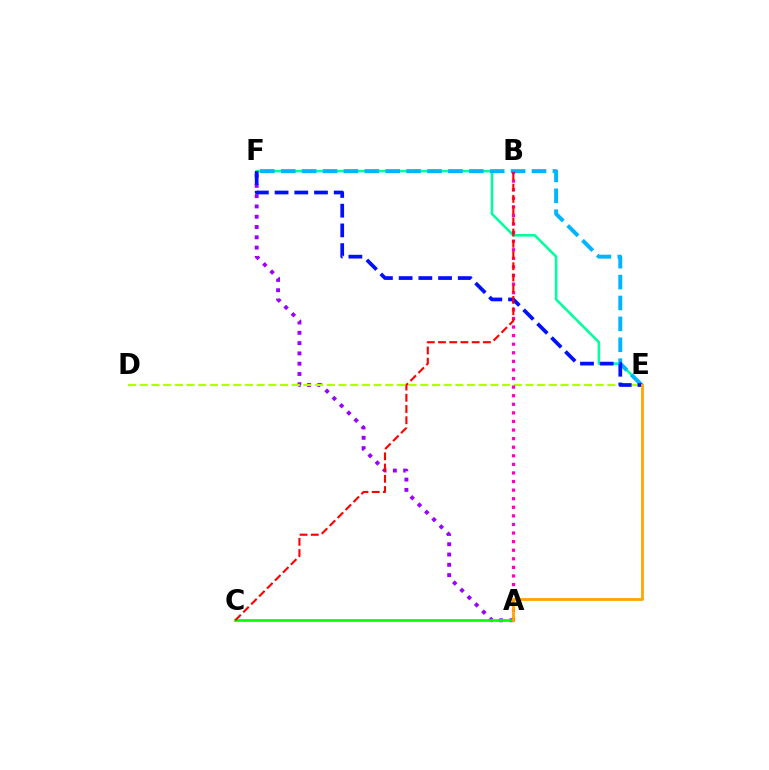{('A', 'F'): [{'color': '#9b00ff', 'line_style': 'dotted', 'thickness': 2.8}], ('E', 'F'): [{'color': '#00ff9d', 'line_style': 'solid', 'thickness': 1.84}, {'color': '#00b5ff', 'line_style': 'dashed', 'thickness': 2.84}, {'color': '#0010ff', 'line_style': 'dashed', 'thickness': 2.68}], ('A', 'C'): [{'color': '#08ff00', 'line_style': 'solid', 'thickness': 1.92}], ('D', 'E'): [{'color': '#b3ff00', 'line_style': 'dashed', 'thickness': 1.59}], ('A', 'B'): [{'color': '#ff00bd', 'line_style': 'dotted', 'thickness': 2.33}], ('A', 'E'): [{'color': '#ffa500', 'line_style': 'solid', 'thickness': 2.01}], ('B', 'C'): [{'color': '#ff0000', 'line_style': 'dashed', 'thickness': 1.53}]}